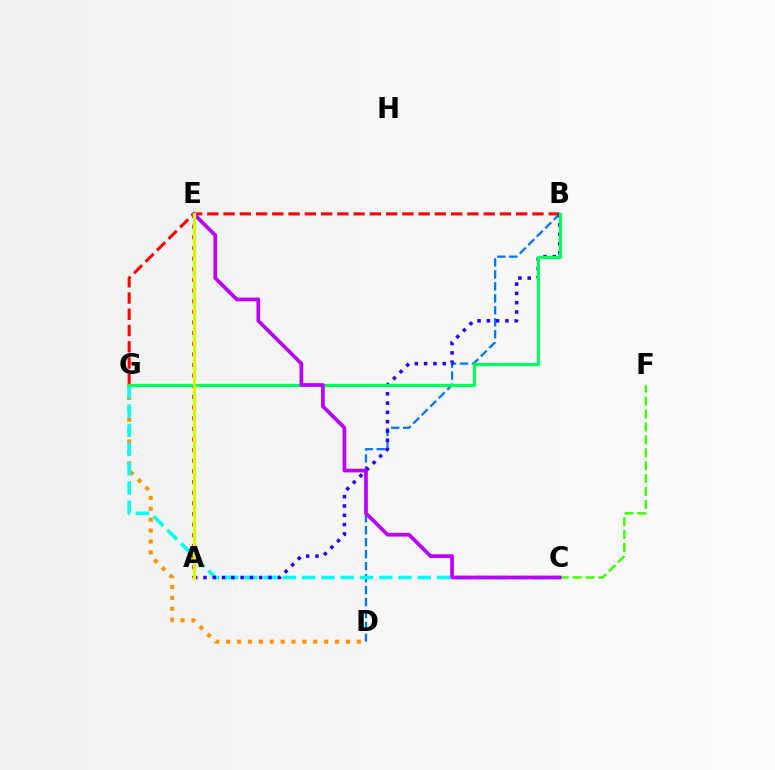{('D', 'G'): [{'color': '#ff9400', 'line_style': 'dotted', 'thickness': 2.96}], ('B', 'G'): [{'color': '#ff0000', 'line_style': 'dashed', 'thickness': 2.21}, {'color': '#00ff5c', 'line_style': 'solid', 'thickness': 2.33}], ('A', 'E'): [{'color': '#ff00ac', 'line_style': 'dotted', 'thickness': 2.89}, {'color': '#d1ff00', 'line_style': 'solid', 'thickness': 2.44}], ('B', 'D'): [{'color': '#0074ff', 'line_style': 'dashed', 'thickness': 1.63}], ('C', 'G'): [{'color': '#00fff6', 'line_style': 'dashed', 'thickness': 2.62}], ('C', 'F'): [{'color': '#3dff00', 'line_style': 'dashed', 'thickness': 1.75}], ('A', 'B'): [{'color': '#2500ff', 'line_style': 'dotted', 'thickness': 2.52}], ('C', 'E'): [{'color': '#b900ff', 'line_style': 'solid', 'thickness': 2.67}]}